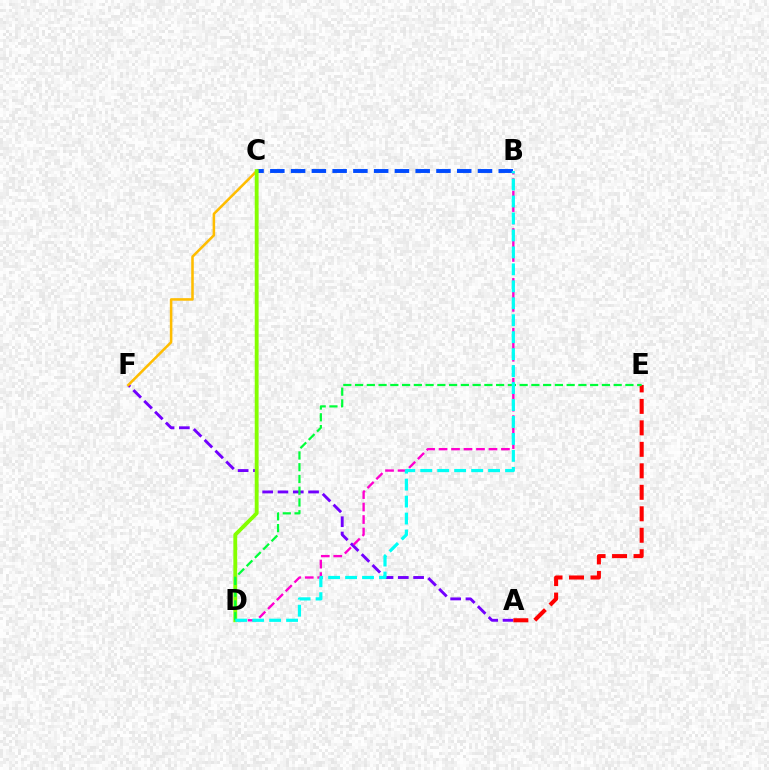{('B', 'C'): [{'color': '#004bff', 'line_style': 'dashed', 'thickness': 2.82}], ('A', 'F'): [{'color': '#7200ff', 'line_style': 'dashed', 'thickness': 2.08}], ('B', 'D'): [{'color': '#ff00cf', 'line_style': 'dashed', 'thickness': 1.69}, {'color': '#00fff6', 'line_style': 'dashed', 'thickness': 2.3}], ('A', 'E'): [{'color': '#ff0000', 'line_style': 'dashed', 'thickness': 2.92}], ('C', 'F'): [{'color': '#ffbd00', 'line_style': 'solid', 'thickness': 1.84}], ('C', 'D'): [{'color': '#84ff00', 'line_style': 'solid', 'thickness': 2.77}], ('D', 'E'): [{'color': '#00ff39', 'line_style': 'dashed', 'thickness': 1.6}]}